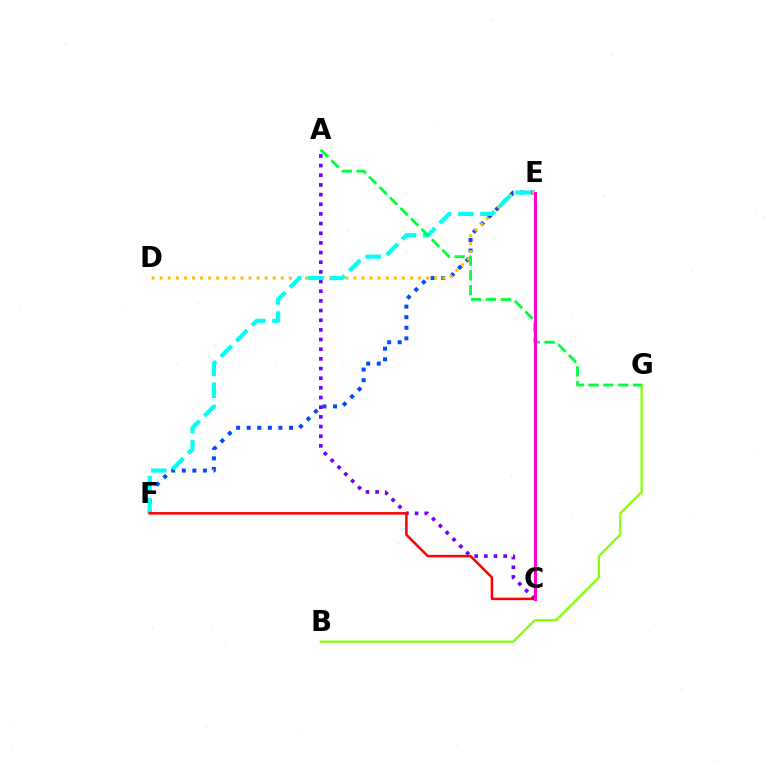{('E', 'F'): [{'color': '#004bff', 'line_style': 'dotted', 'thickness': 2.87}, {'color': '#00fff6', 'line_style': 'dashed', 'thickness': 3.0}], ('D', 'E'): [{'color': '#ffbd00', 'line_style': 'dotted', 'thickness': 2.19}], ('A', 'C'): [{'color': '#7200ff', 'line_style': 'dotted', 'thickness': 2.63}], ('B', 'G'): [{'color': '#84ff00', 'line_style': 'solid', 'thickness': 1.61}], ('C', 'F'): [{'color': '#ff0000', 'line_style': 'solid', 'thickness': 1.81}], ('A', 'G'): [{'color': '#00ff39', 'line_style': 'dashed', 'thickness': 2.01}], ('C', 'E'): [{'color': '#ff00cf', 'line_style': 'solid', 'thickness': 2.16}]}